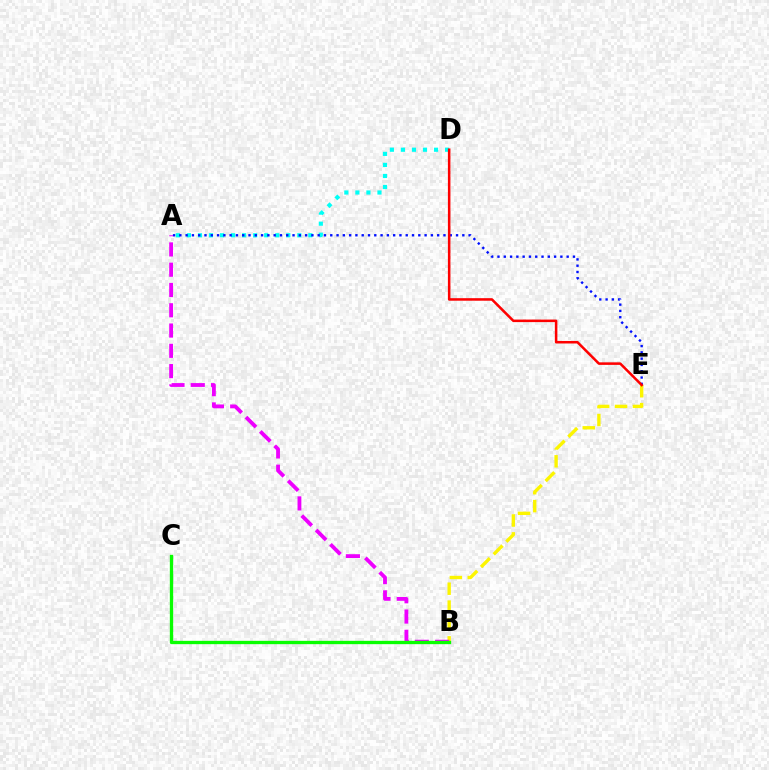{('A', 'D'): [{'color': '#00fff6', 'line_style': 'dotted', 'thickness': 3.0}], ('B', 'E'): [{'color': '#fcf500', 'line_style': 'dashed', 'thickness': 2.43}], ('A', 'E'): [{'color': '#0010ff', 'line_style': 'dotted', 'thickness': 1.71}], ('A', 'B'): [{'color': '#ee00ff', 'line_style': 'dashed', 'thickness': 2.75}], ('D', 'E'): [{'color': '#ff0000', 'line_style': 'solid', 'thickness': 1.82}], ('B', 'C'): [{'color': '#08ff00', 'line_style': 'solid', 'thickness': 2.39}]}